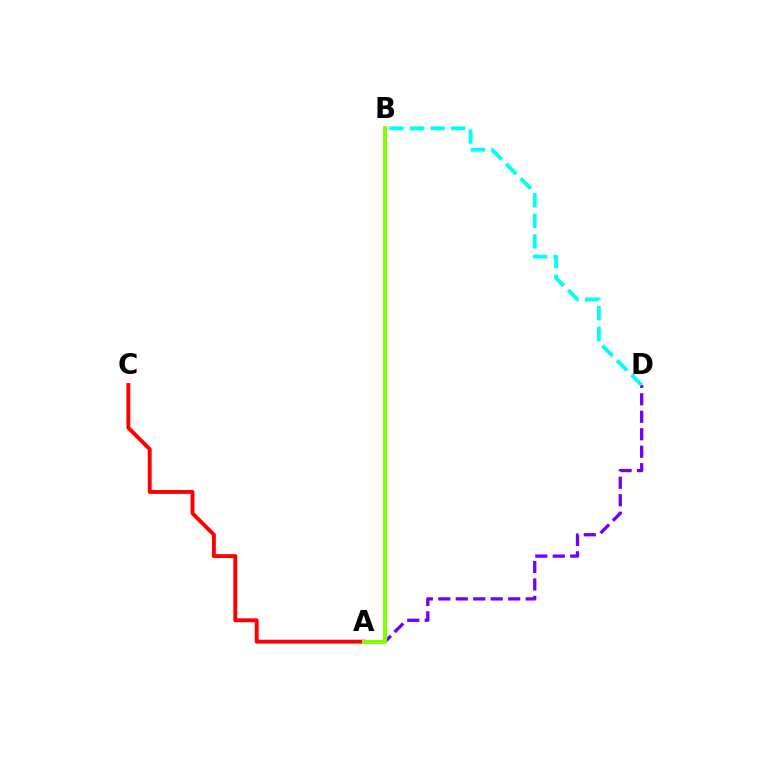{('A', 'D'): [{'color': '#7200ff', 'line_style': 'dashed', 'thickness': 2.37}], ('A', 'C'): [{'color': '#ff0000', 'line_style': 'solid', 'thickness': 2.81}], ('B', 'D'): [{'color': '#00fff6', 'line_style': 'dashed', 'thickness': 2.79}], ('A', 'B'): [{'color': '#84ff00', 'line_style': 'solid', 'thickness': 2.88}]}